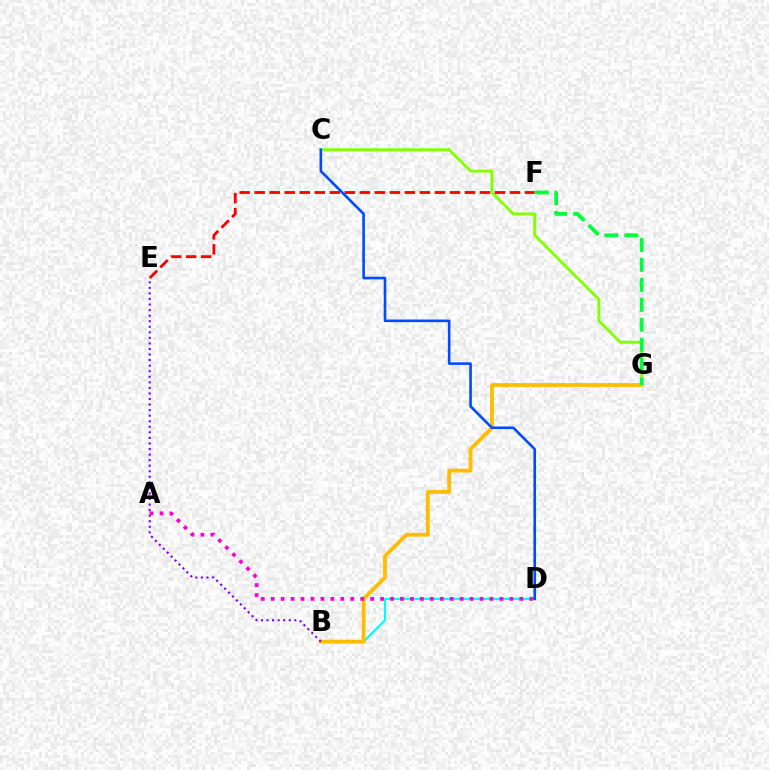{('B', 'D'): [{'color': '#00fff6', 'line_style': 'solid', 'thickness': 1.55}], ('B', 'G'): [{'color': '#ffbd00', 'line_style': 'solid', 'thickness': 2.74}], ('C', 'G'): [{'color': '#84ff00', 'line_style': 'solid', 'thickness': 2.07}], ('E', 'F'): [{'color': '#ff0000', 'line_style': 'dashed', 'thickness': 2.04}], ('F', 'G'): [{'color': '#00ff39', 'line_style': 'dashed', 'thickness': 2.71}], ('C', 'D'): [{'color': '#004bff', 'line_style': 'solid', 'thickness': 1.88}], ('A', 'D'): [{'color': '#ff00cf', 'line_style': 'dotted', 'thickness': 2.7}], ('B', 'E'): [{'color': '#7200ff', 'line_style': 'dotted', 'thickness': 1.51}]}